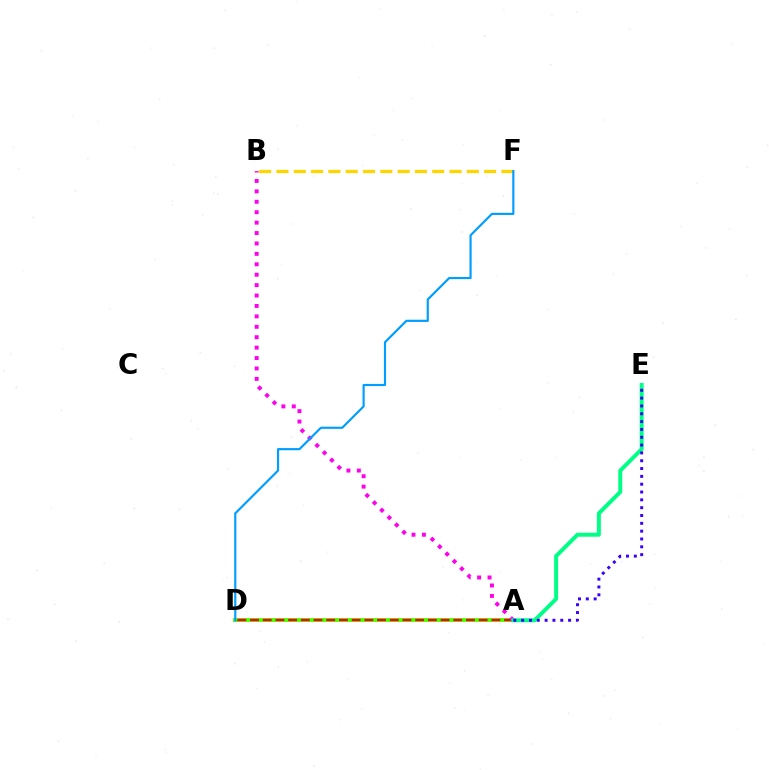{('A', 'D'): [{'color': '#4fff00', 'line_style': 'solid', 'thickness': 2.77}, {'color': '#ff0000', 'line_style': 'dashed', 'thickness': 1.73}], ('B', 'F'): [{'color': '#ffd500', 'line_style': 'dashed', 'thickness': 2.35}], ('A', 'B'): [{'color': '#ff00ed', 'line_style': 'dotted', 'thickness': 2.83}], ('A', 'E'): [{'color': '#00ff86', 'line_style': 'solid', 'thickness': 2.85}, {'color': '#3700ff', 'line_style': 'dotted', 'thickness': 2.13}], ('D', 'F'): [{'color': '#009eff', 'line_style': 'solid', 'thickness': 1.56}]}